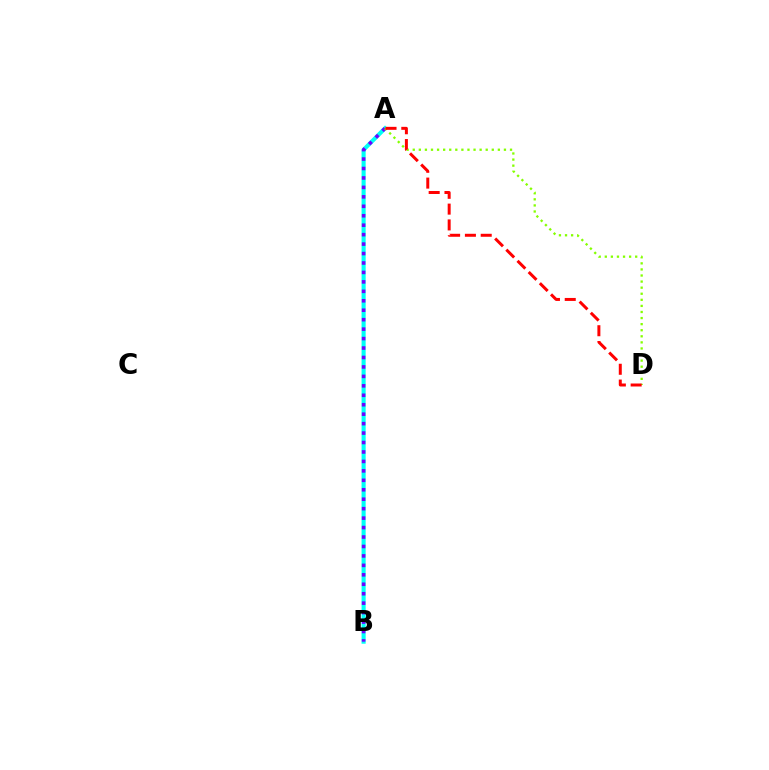{('A', 'B'): [{'color': '#00fff6', 'line_style': 'solid', 'thickness': 2.95}, {'color': '#7200ff', 'line_style': 'dotted', 'thickness': 2.57}], ('A', 'D'): [{'color': '#84ff00', 'line_style': 'dotted', 'thickness': 1.65}, {'color': '#ff0000', 'line_style': 'dashed', 'thickness': 2.15}]}